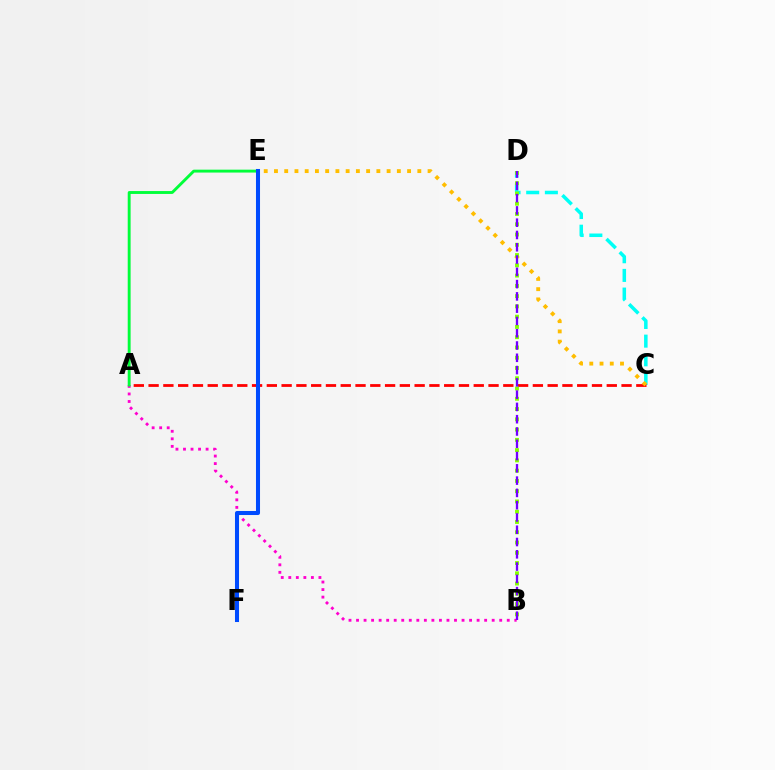{('C', 'D'): [{'color': '#00fff6', 'line_style': 'dashed', 'thickness': 2.54}], ('A', 'C'): [{'color': '#ff0000', 'line_style': 'dashed', 'thickness': 2.01}], ('C', 'E'): [{'color': '#ffbd00', 'line_style': 'dotted', 'thickness': 2.78}], ('B', 'D'): [{'color': '#84ff00', 'line_style': 'dotted', 'thickness': 2.79}, {'color': '#7200ff', 'line_style': 'dashed', 'thickness': 1.67}], ('A', 'B'): [{'color': '#ff00cf', 'line_style': 'dotted', 'thickness': 2.05}], ('A', 'E'): [{'color': '#00ff39', 'line_style': 'solid', 'thickness': 2.08}], ('E', 'F'): [{'color': '#004bff', 'line_style': 'solid', 'thickness': 2.92}]}